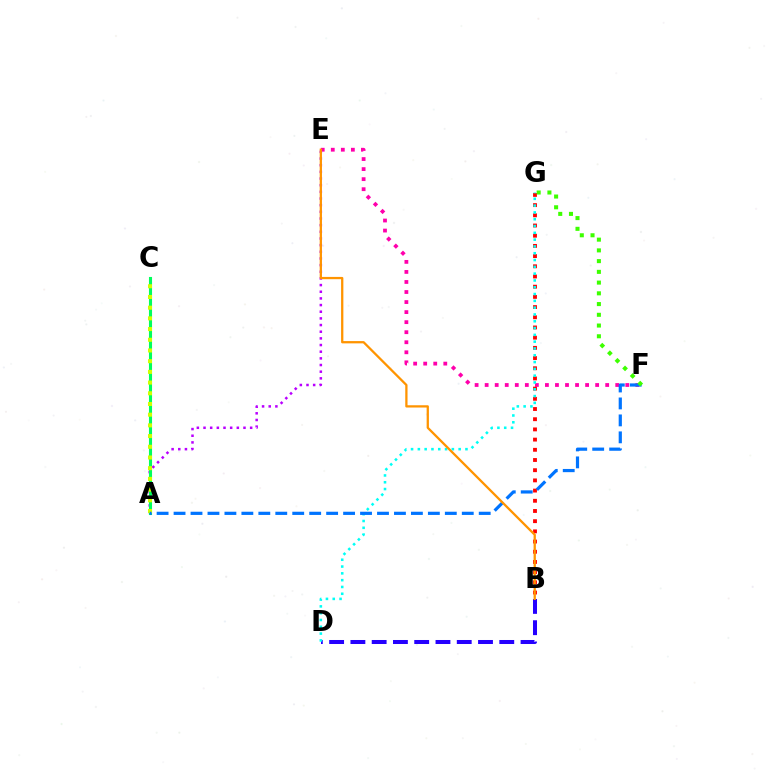{('E', 'F'): [{'color': '#ff00ac', 'line_style': 'dotted', 'thickness': 2.73}], ('B', 'G'): [{'color': '#ff0000', 'line_style': 'dotted', 'thickness': 2.77}], ('A', 'E'): [{'color': '#b900ff', 'line_style': 'dotted', 'thickness': 1.81}], ('B', 'D'): [{'color': '#2500ff', 'line_style': 'dashed', 'thickness': 2.89}], ('A', 'C'): [{'color': '#00ff5c', 'line_style': 'solid', 'thickness': 2.22}, {'color': '#d1ff00', 'line_style': 'dotted', 'thickness': 2.91}], ('D', 'G'): [{'color': '#00fff6', 'line_style': 'dotted', 'thickness': 1.85}], ('A', 'F'): [{'color': '#0074ff', 'line_style': 'dashed', 'thickness': 2.3}], ('F', 'G'): [{'color': '#3dff00', 'line_style': 'dotted', 'thickness': 2.92}], ('B', 'E'): [{'color': '#ff9400', 'line_style': 'solid', 'thickness': 1.64}]}